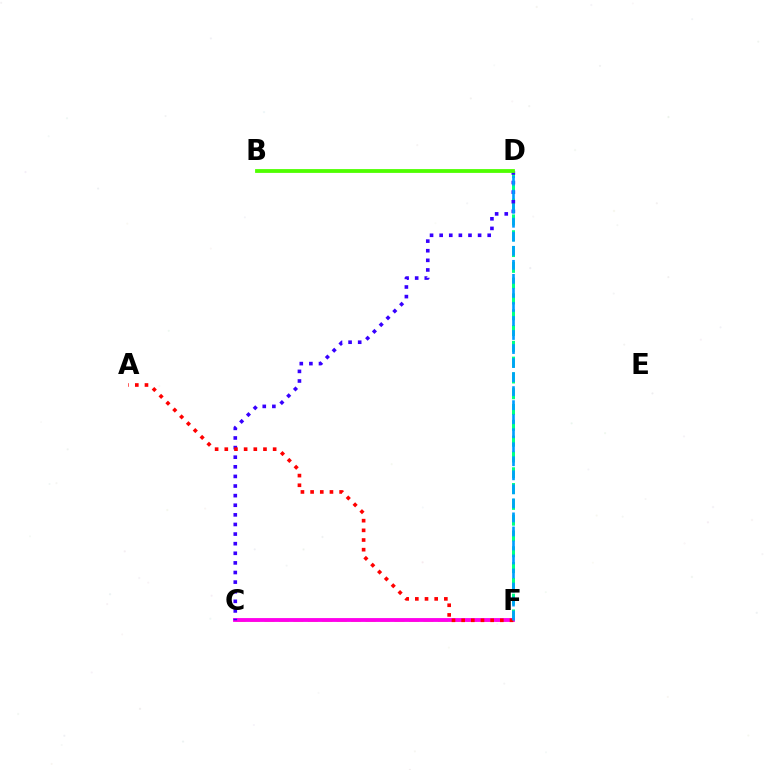{('D', 'F'): [{'color': '#00ff86', 'line_style': 'dashed', 'thickness': 2.15}, {'color': '#009eff', 'line_style': 'dashed', 'thickness': 1.91}], ('C', 'F'): [{'color': '#ffd500', 'line_style': 'dashed', 'thickness': 1.96}, {'color': '#ff00ed', 'line_style': 'solid', 'thickness': 2.77}], ('C', 'D'): [{'color': '#3700ff', 'line_style': 'dotted', 'thickness': 2.61}], ('A', 'F'): [{'color': '#ff0000', 'line_style': 'dotted', 'thickness': 2.63}], ('B', 'D'): [{'color': '#4fff00', 'line_style': 'solid', 'thickness': 2.73}]}